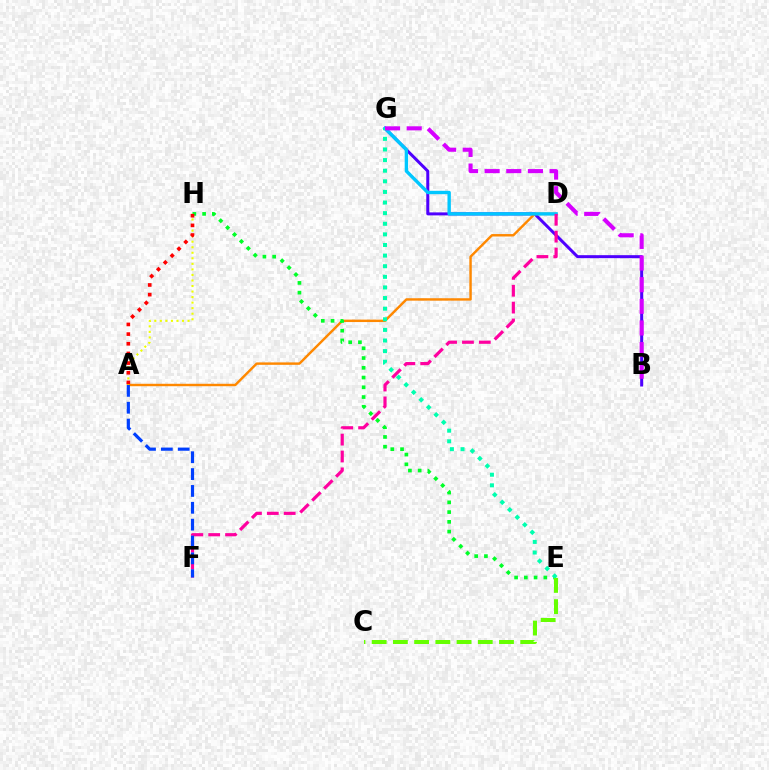{('B', 'G'): [{'color': '#4f00ff', 'line_style': 'solid', 'thickness': 2.16}, {'color': '#d600ff', 'line_style': 'dashed', 'thickness': 2.94}], ('A', 'D'): [{'color': '#ff8800', 'line_style': 'solid', 'thickness': 1.75}], ('E', 'H'): [{'color': '#00ff27', 'line_style': 'dotted', 'thickness': 2.65}], ('D', 'G'): [{'color': '#00c7ff', 'line_style': 'solid', 'thickness': 2.43}], ('E', 'G'): [{'color': '#00ffaf', 'line_style': 'dotted', 'thickness': 2.88}], ('A', 'H'): [{'color': '#eeff00', 'line_style': 'dotted', 'thickness': 1.51}, {'color': '#ff0000', 'line_style': 'dotted', 'thickness': 2.63}], ('D', 'F'): [{'color': '#ff00a0', 'line_style': 'dashed', 'thickness': 2.29}], ('C', 'E'): [{'color': '#66ff00', 'line_style': 'dashed', 'thickness': 2.88}], ('A', 'F'): [{'color': '#003fff', 'line_style': 'dashed', 'thickness': 2.29}]}